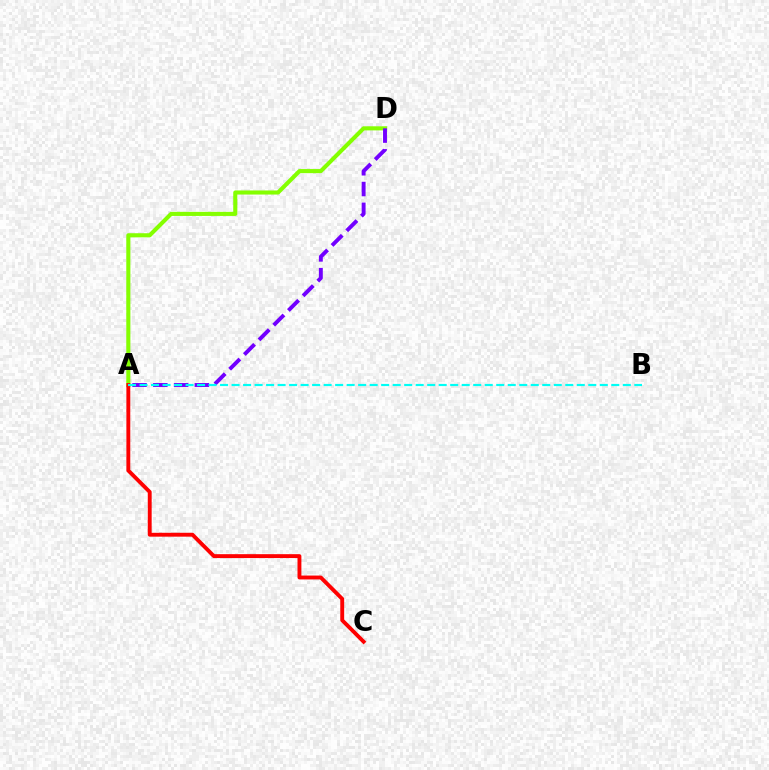{('A', 'D'): [{'color': '#84ff00', 'line_style': 'solid', 'thickness': 2.95}, {'color': '#7200ff', 'line_style': 'dashed', 'thickness': 2.82}], ('A', 'C'): [{'color': '#ff0000', 'line_style': 'solid', 'thickness': 2.8}], ('A', 'B'): [{'color': '#00fff6', 'line_style': 'dashed', 'thickness': 1.56}]}